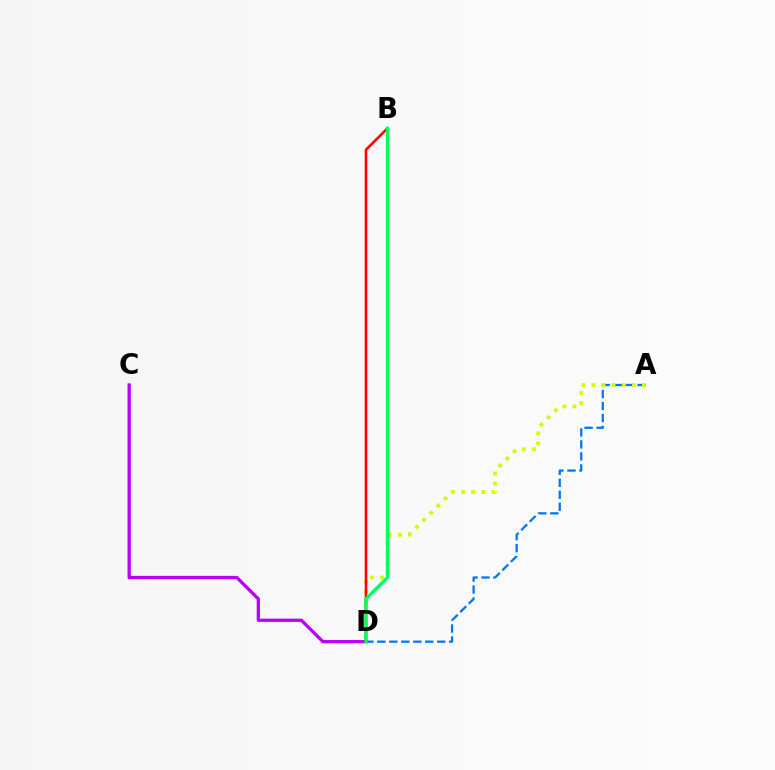{('A', 'D'): [{'color': '#0074ff', 'line_style': 'dashed', 'thickness': 1.63}, {'color': '#d1ff00', 'line_style': 'dotted', 'thickness': 2.75}], ('C', 'D'): [{'color': '#b900ff', 'line_style': 'solid', 'thickness': 2.36}], ('B', 'D'): [{'color': '#ff0000', 'line_style': 'solid', 'thickness': 1.84}, {'color': '#00ff5c', 'line_style': 'solid', 'thickness': 2.37}]}